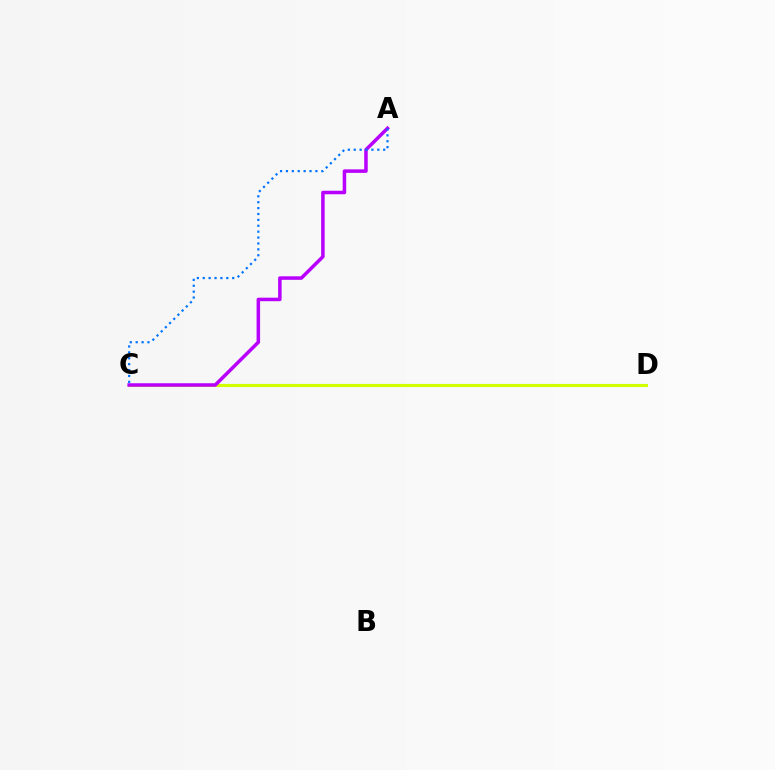{('C', 'D'): [{'color': '#00ff5c', 'line_style': 'solid', 'thickness': 1.51}, {'color': '#ff0000', 'line_style': 'solid', 'thickness': 1.99}, {'color': '#d1ff00', 'line_style': 'solid', 'thickness': 2.2}], ('A', 'C'): [{'color': '#b900ff', 'line_style': 'solid', 'thickness': 2.53}, {'color': '#0074ff', 'line_style': 'dotted', 'thickness': 1.6}]}